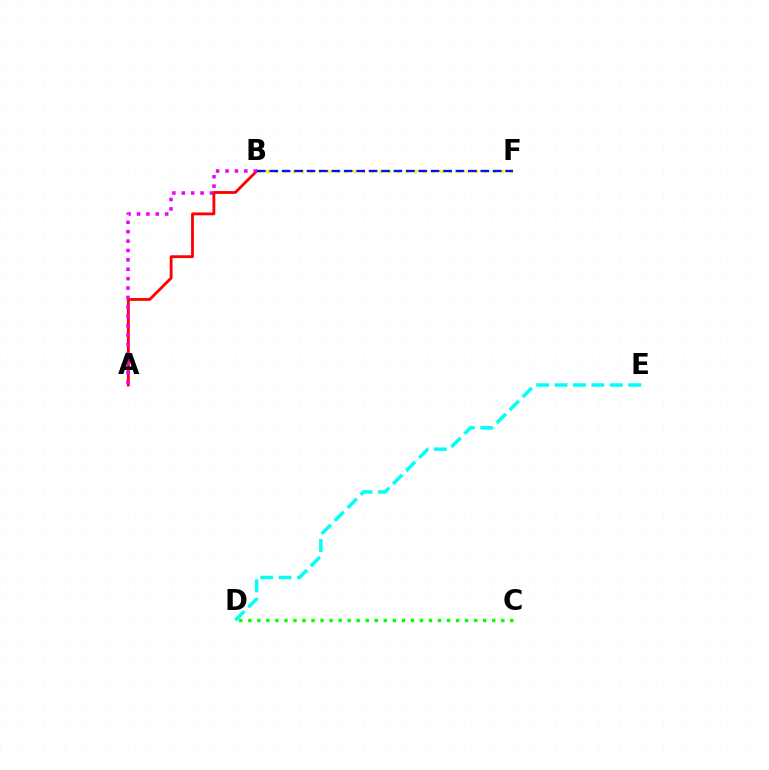{('A', 'B'): [{'color': '#ff0000', 'line_style': 'solid', 'thickness': 2.04}, {'color': '#ee00ff', 'line_style': 'dotted', 'thickness': 2.55}], ('D', 'E'): [{'color': '#00fff6', 'line_style': 'dashed', 'thickness': 2.5}], ('B', 'F'): [{'color': '#fcf500', 'line_style': 'dotted', 'thickness': 2.36}, {'color': '#0010ff', 'line_style': 'dashed', 'thickness': 1.69}], ('C', 'D'): [{'color': '#08ff00', 'line_style': 'dotted', 'thickness': 2.45}]}